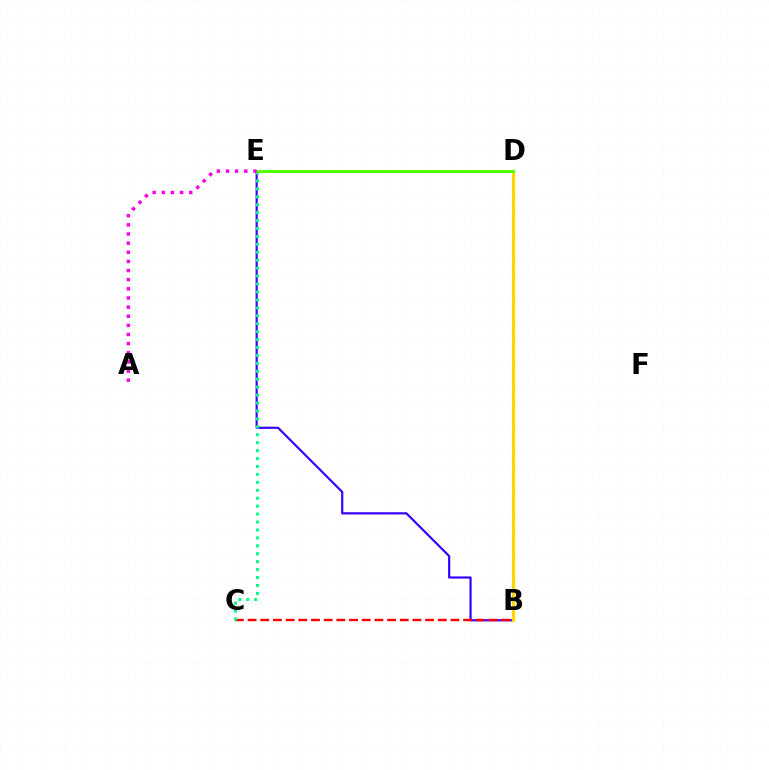{('B', 'E'): [{'color': '#3700ff', 'line_style': 'solid', 'thickness': 1.58}], ('B', 'C'): [{'color': '#ff0000', 'line_style': 'dashed', 'thickness': 1.72}], ('C', 'E'): [{'color': '#00ff86', 'line_style': 'dotted', 'thickness': 2.16}], ('B', 'D'): [{'color': '#009eff', 'line_style': 'dashed', 'thickness': 1.87}, {'color': '#ffd500', 'line_style': 'solid', 'thickness': 2.31}], ('D', 'E'): [{'color': '#4fff00', 'line_style': 'solid', 'thickness': 2.11}], ('A', 'E'): [{'color': '#ff00ed', 'line_style': 'dotted', 'thickness': 2.48}]}